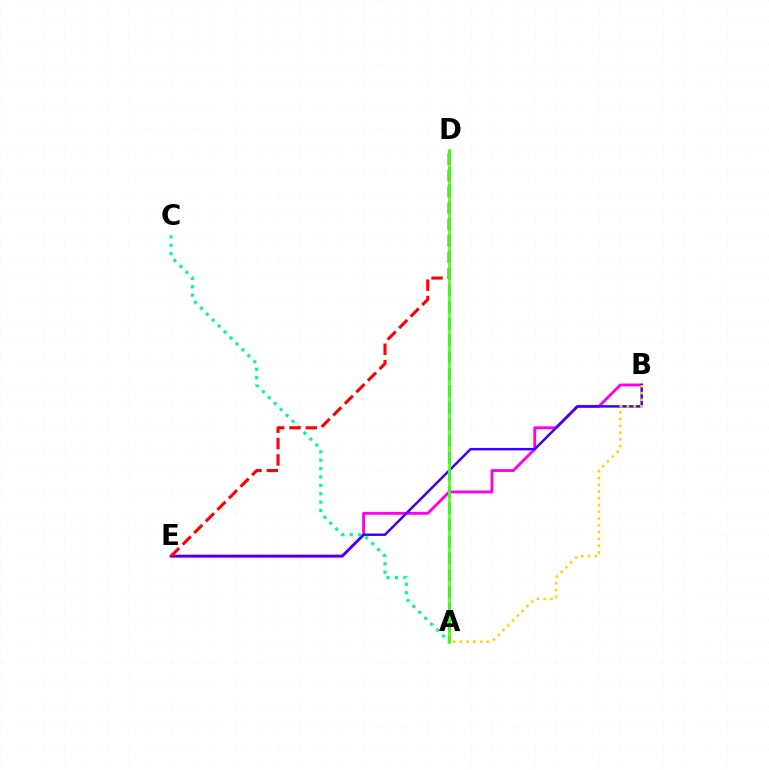{('B', 'E'): [{'color': '#ff00ed', 'line_style': 'solid', 'thickness': 2.06}, {'color': '#3700ff', 'line_style': 'solid', 'thickness': 1.77}], ('A', 'B'): [{'color': '#ffd500', 'line_style': 'dotted', 'thickness': 1.84}], ('A', 'C'): [{'color': '#00ff86', 'line_style': 'dotted', 'thickness': 2.28}], ('D', 'E'): [{'color': '#ff0000', 'line_style': 'dashed', 'thickness': 2.22}], ('A', 'D'): [{'color': '#009eff', 'line_style': 'dashed', 'thickness': 2.28}, {'color': '#4fff00', 'line_style': 'solid', 'thickness': 1.87}]}